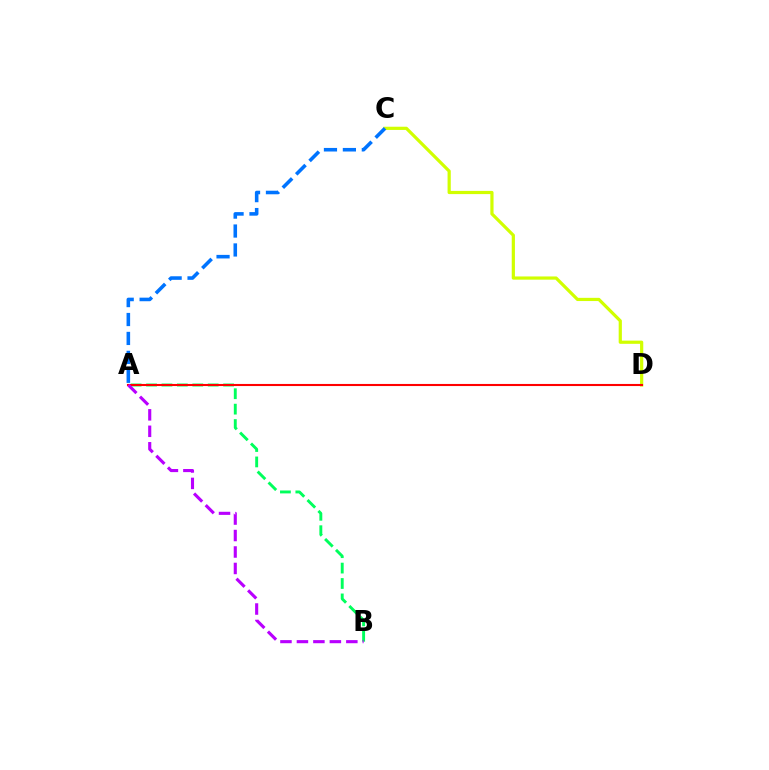{('C', 'D'): [{'color': '#d1ff00', 'line_style': 'solid', 'thickness': 2.31}], ('A', 'B'): [{'color': '#00ff5c', 'line_style': 'dashed', 'thickness': 2.09}, {'color': '#b900ff', 'line_style': 'dashed', 'thickness': 2.24}], ('A', 'D'): [{'color': '#ff0000', 'line_style': 'solid', 'thickness': 1.51}], ('A', 'C'): [{'color': '#0074ff', 'line_style': 'dashed', 'thickness': 2.57}]}